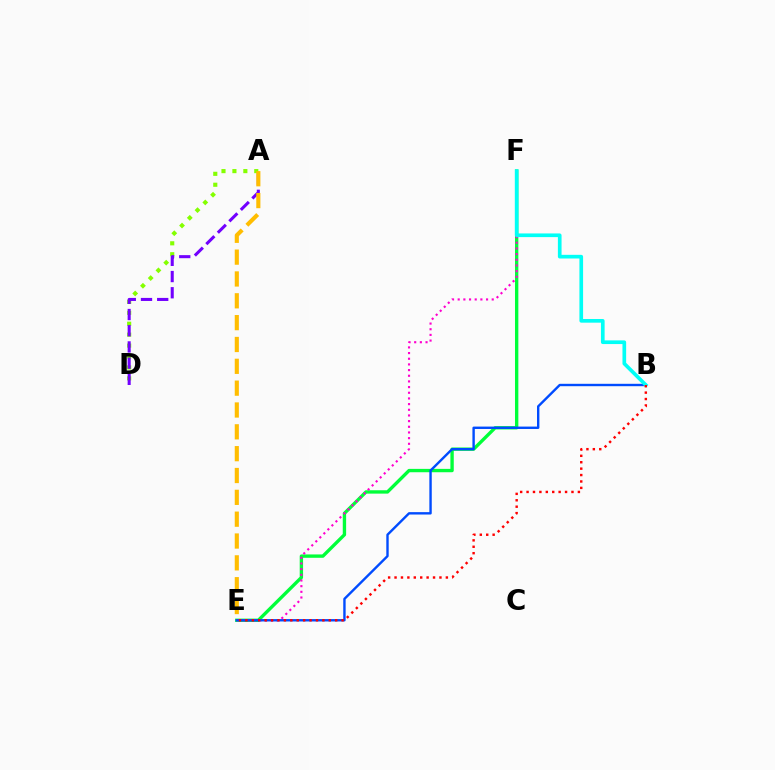{('A', 'D'): [{'color': '#84ff00', 'line_style': 'dotted', 'thickness': 2.97}, {'color': '#7200ff', 'line_style': 'dashed', 'thickness': 2.2}], ('E', 'F'): [{'color': '#00ff39', 'line_style': 'solid', 'thickness': 2.42}, {'color': '#ff00cf', 'line_style': 'dotted', 'thickness': 1.54}], ('B', 'E'): [{'color': '#004bff', 'line_style': 'solid', 'thickness': 1.72}, {'color': '#ff0000', 'line_style': 'dotted', 'thickness': 1.74}], ('B', 'F'): [{'color': '#00fff6', 'line_style': 'solid', 'thickness': 2.64}], ('A', 'E'): [{'color': '#ffbd00', 'line_style': 'dashed', 'thickness': 2.97}]}